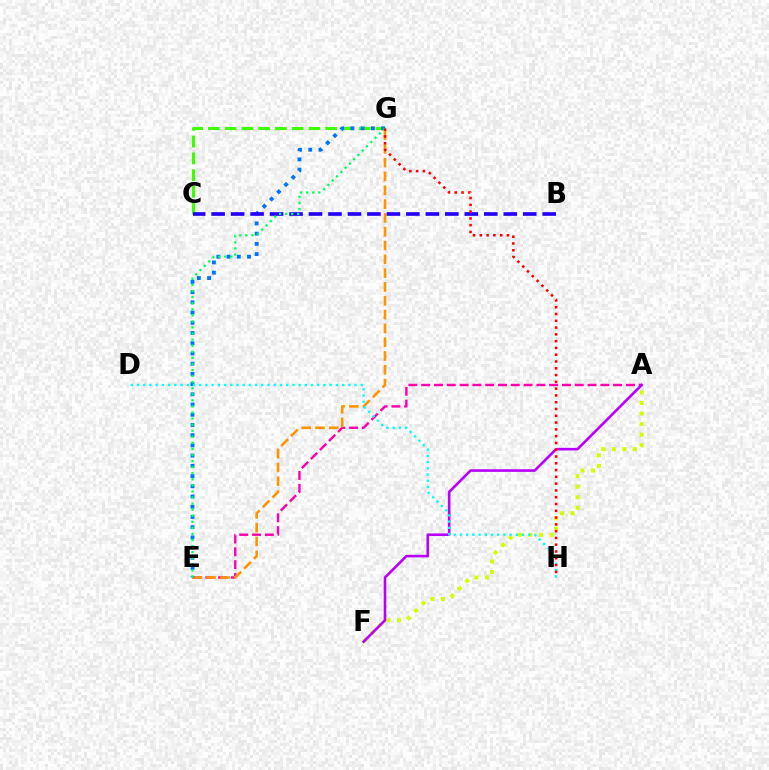{('A', 'E'): [{'color': '#ff00ac', 'line_style': 'dashed', 'thickness': 1.74}], ('E', 'G'): [{'color': '#ff9400', 'line_style': 'dashed', 'thickness': 1.88}, {'color': '#0074ff', 'line_style': 'dotted', 'thickness': 2.78}, {'color': '#00ff5c', 'line_style': 'dotted', 'thickness': 1.65}], ('C', 'G'): [{'color': '#3dff00', 'line_style': 'dashed', 'thickness': 2.28}], ('A', 'F'): [{'color': '#d1ff00', 'line_style': 'dotted', 'thickness': 2.87}, {'color': '#b900ff', 'line_style': 'solid', 'thickness': 1.88}], ('B', 'C'): [{'color': '#2500ff', 'line_style': 'dashed', 'thickness': 2.65}], ('D', 'H'): [{'color': '#00fff6', 'line_style': 'dotted', 'thickness': 1.69}], ('G', 'H'): [{'color': '#ff0000', 'line_style': 'dotted', 'thickness': 1.84}]}